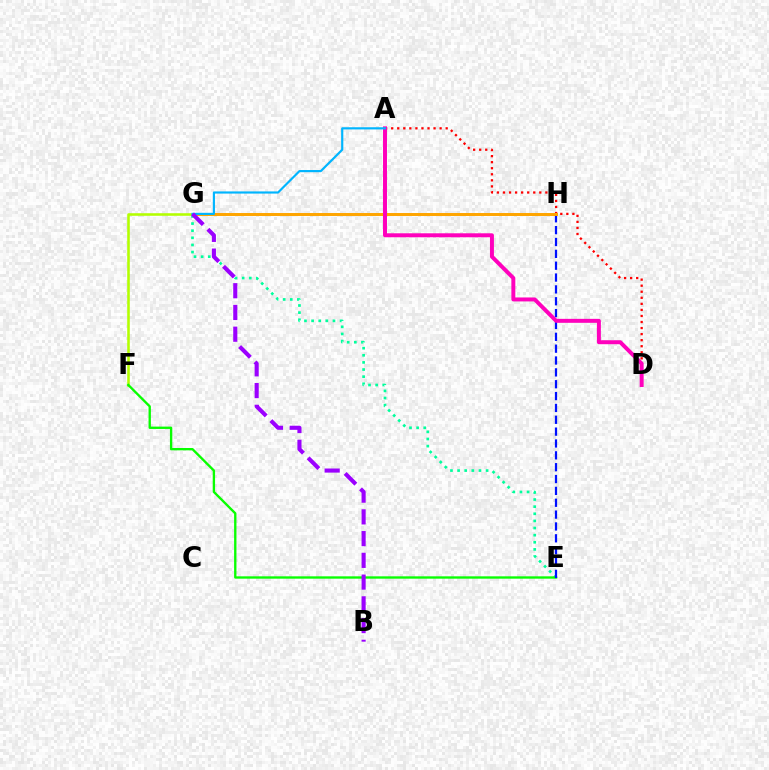{('E', 'G'): [{'color': '#00ff9d', 'line_style': 'dotted', 'thickness': 1.94}], ('F', 'G'): [{'color': '#b3ff00', 'line_style': 'solid', 'thickness': 1.85}], ('E', 'F'): [{'color': '#08ff00', 'line_style': 'solid', 'thickness': 1.69}], ('E', 'H'): [{'color': '#0010ff', 'line_style': 'dashed', 'thickness': 1.61}], ('A', 'D'): [{'color': '#ff0000', 'line_style': 'dotted', 'thickness': 1.64}, {'color': '#ff00bd', 'line_style': 'solid', 'thickness': 2.86}], ('G', 'H'): [{'color': '#ffa500', 'line_style': 'solid', 'thickness': 2.14}], ('A', 'G'): [{'color': '#00b5ff', 'line_style': 'solid', 'thickness': 1.56}], ('B', 'G'): [{'color': '#9b00ff', 'line_style': 'dashed', 'thickness': 2.95}]}